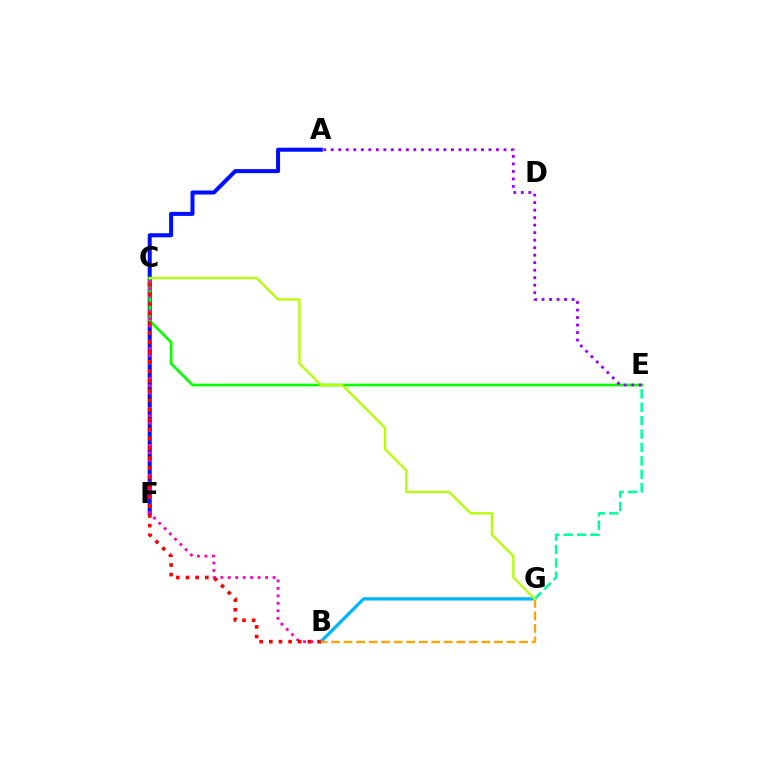{('A', 'F'): [{'color': '#0010ff', 'line_style': 'solid', 'thickness': 2.91}], ('C', 'E'): [{'color': '#08ff00', 'line_style': 'solid', 'thickness': 1.94}], ('B', 'C'): [{'color': '#ff00bd', 'line_style': 'dotted', 'thickness': 2.03}, {'color': '#ff0000', 'line_style': 'dotted', 'thickness': 2.62}], ('B', 'G'): [{'color': '#00b5ff', 'line_style': 'solid', 'thickness': 2.36}, {'color': '#ffa500', 'line_style': 'dashed', 'thickness': 1.7}], ('A', 'E'): [{'color': '#9b00ff', 'line_style': 'dotted', 'thickness': 2.04}], ('E', 'G'): [{'color': '#00ff9d', 'line_style': 'dashed', 'thickness': 1.82}], ('C', 'G'): [{'color': '#b3ff00', 'line_style': 'solid', 'thickness': 1.65}]}